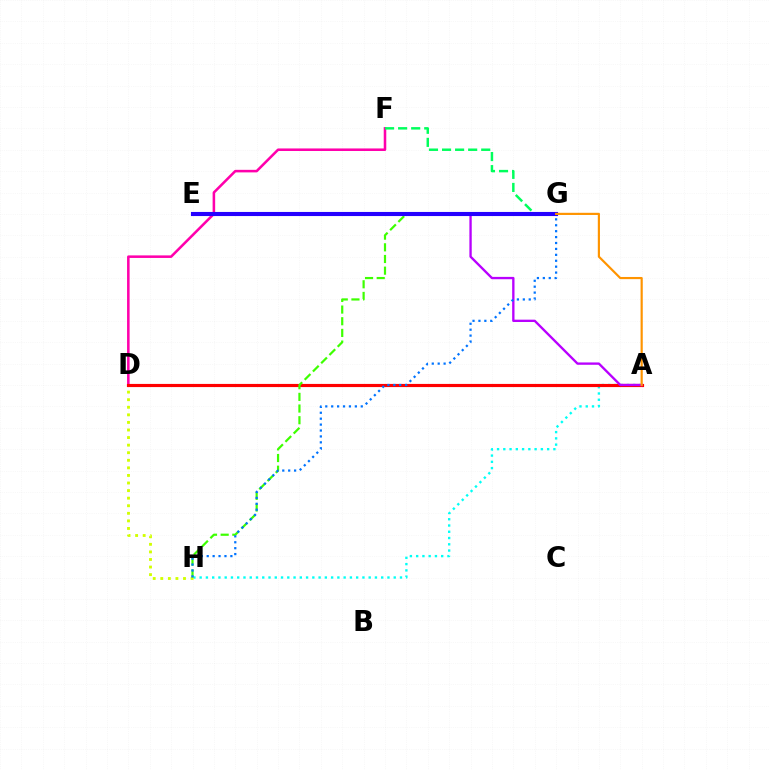{('A', 'H'): [{'color': '#00fff6', 'line_style': 'dotted', 'thickness': 1.7}], ('D', 'H'): [{'color': '#d1ff00', 'line_style': 'dotted', 'thickness': 2.06}], ('D', 'F'): [{'color': '#ff00ac', 'line_style': 'solid', 'thickness': 1.84}], ('A', 'D'): [{'color': '#ff0000', 'line_style': 'solid', 'thickness': 2.27}], ('A', 'E'): [{'color': '#b900ff', 'line_style': 'solid', 'thickness': 1.69}], ('G', 'H'): [{'color': '#3dff00', 'line_style': 'dashed', 'thickness': 1.59}, {'color': '#0074ff', 'line_style': 'dotted', 'thickness': 1.61}], ('F', 'G'): [{'color': '#00ff5c', 'line_style': 'dashed', 'thickness': 1.77}], ('E', 'G'): [{'color': '#2500ff', 'line_style': 'solid', 'thickness': 2.95}], ('A', 'G'): [{'color': '#ff9400', 'line_style': 'solid', 'thickness': 1.57}]}